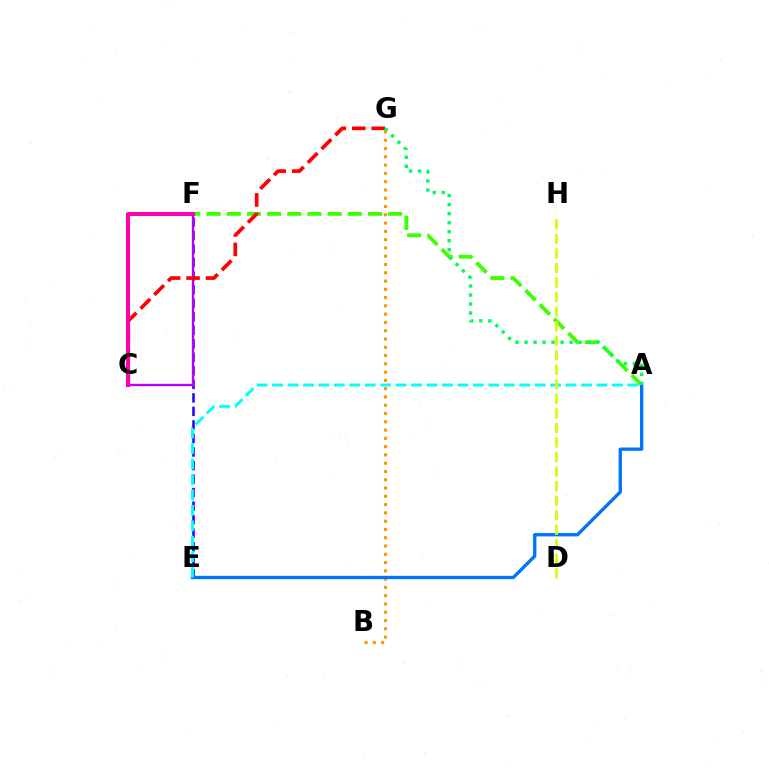{('E', 'F'): [{'color': '#2500ff', 'line_style': 'dashed', 'thickness': 1.84}], ('B', 'G'): [{'color': '#ff9400', 'line_style': 'dotted', 'thickness': 2.25}], ('A', 'F'): [{'color': '#3dff00', 'line_style': 'dashed', 'thickness': 2.74}], ('A', 'E'): [{'color': '#0074ff', 'line_style': 'solid', 'thickness': 2.4}, {'color': '#00fff6', 'line_style': 'dashed', 'thickness': 2.1}], ('D', 'H'): [{'color': '#d1ff00', 'line_style': 'dashed', 'thickness': 1.98}], ('C', 'F'): [{'color': '#b900ff', 'line_style': 'solid', 'thickness': 1.71}, {'color': '#ff00ac', 'line_style': 'solid', 'thickness': 2.91}], ('C', 'G'): [{'color': '#ff0000', 'line_style': 'dashed', 'thickness': 2.64}], ('A', 'G'): [{'color': '#00ff5c', 'line_style': 'dotted', 'thickness': 2.45}]}